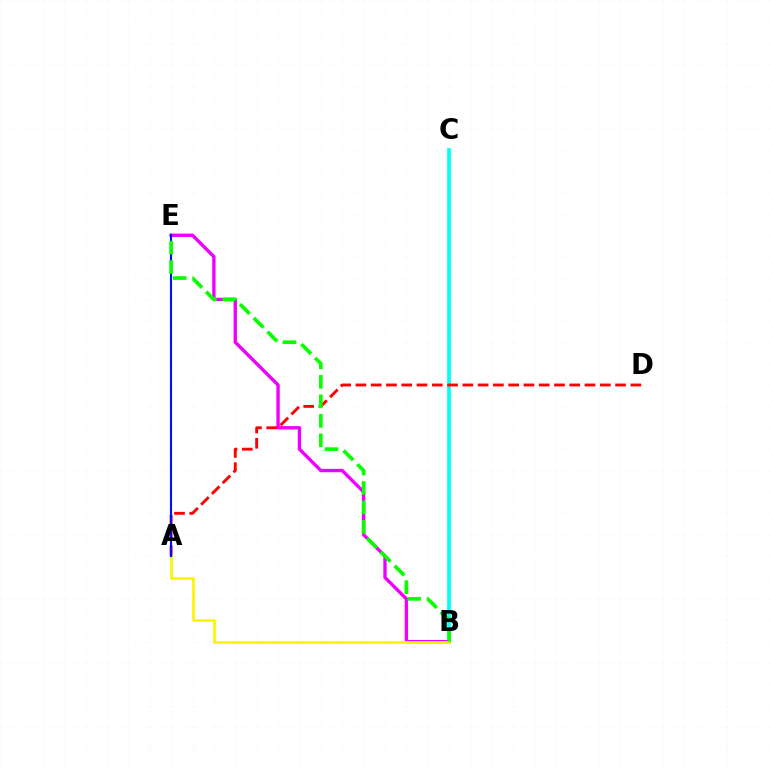{('B', 'C'): [{'color': '#00fff6', 'line_style': 'solid', 'thickness': 2.64}], ('B', 'E'): [{'color': '#ee00ff', 'line_style': 'solid', 'thickness': 2.42}, {'color': '#08ff00', 'line_style': 'dashed', 'thickness': 2.65}], ('A', 'D'): [{'color': '#ff0000', 'line_style': 'dashed', 'thickness': 2.07}], ('A', 'B'): [{'color': '#fcf500', 'line_style': 'solid', 'thickness': 1.95}], ('A', 'E'): [{'color': '#0010ff', 'line_style': 'solid', 'thickness': 1.53}]}